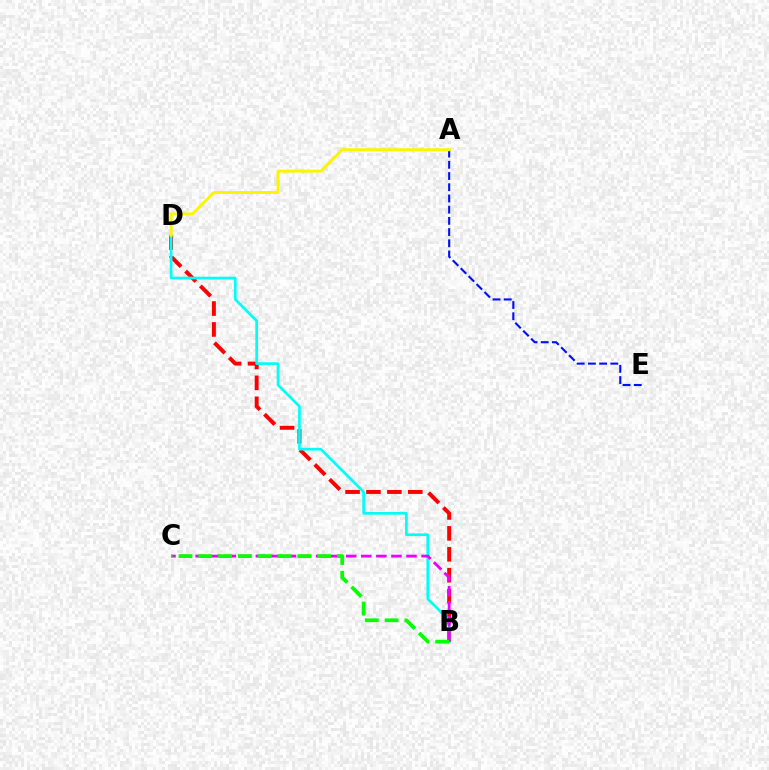{('B', 'D'): [{'color': '#ff0000', 'line_style': 'dashed', 'thickness': 2.84}, {'color': '#00fff6', 'line_style': 'solid', 'thickness': 1.94}], ('A', 'E'): [{'color': '#0010ff', 'line_style': 'dashed', 'thickness': 1.52}], ('A', 'D'): [{'color': '#fcf500', 'line_style': 'solid', 'thickness': 2.13}], ('B', 'C'): [{'color': '#ee00ff', 'line_style': 'dashed', 'thickness': 2.05}, {'color': '#08ff00', 'line_style': 'dashed', 'thickness': 2.69}]}